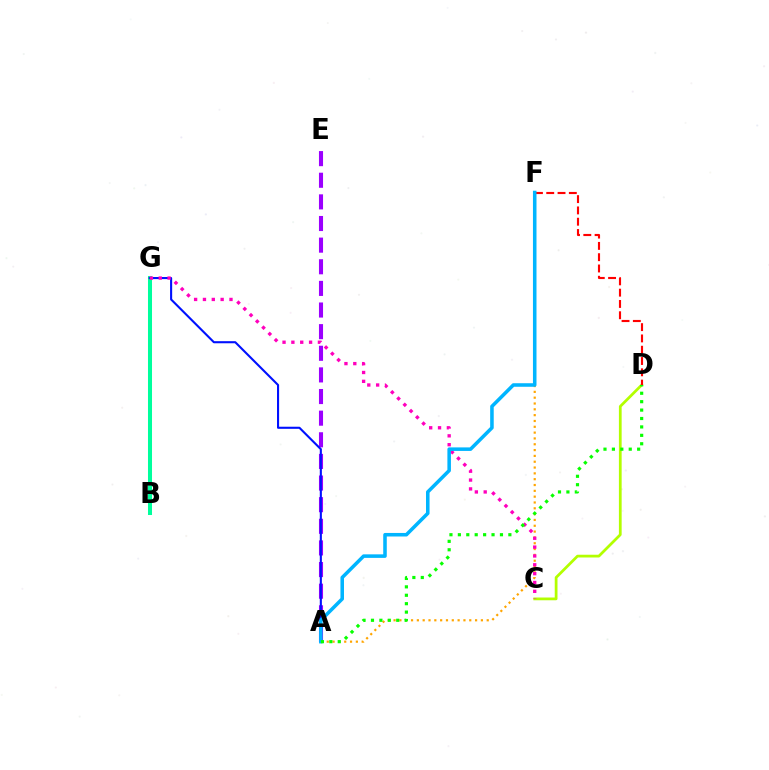{('C', 'D'): [{'color': '#b3ff00', 'line_style': 'solid', 'thickness': 1.98}], ('A', 'F'): [{'color': '#ffa500', 'line_style': 'dotted', 'thickness': 1.58}, {'color': '#00b5ff', 'line_style': 'solid', 'thickness': 2.55}], ('B', 'G'): [{'color': '#00ff9d', 'line_style': 'solid', 'thickness': 2.89}], ('D', 'F'): [{'color': '#ff0000', 'line_style': 'dashed', 'thickness': 1.53}], ('A', 'E'): [{'color': '#9b00ff', 'line_style': 'dashed', 'thickness': 2.94}], ('A', 'G'): [{'color': '#0010ff', 'line_style': 'solid', 'thickness': 1.51}], ('C', 'G'): [{'color': '#ff00bd', 'line_style': 'dotted', 'thickness': 2.4}], ('A', 'D'): [{'color': '#08ff00', 'line_style': 'dotted', 'thickness': 2.29}]}